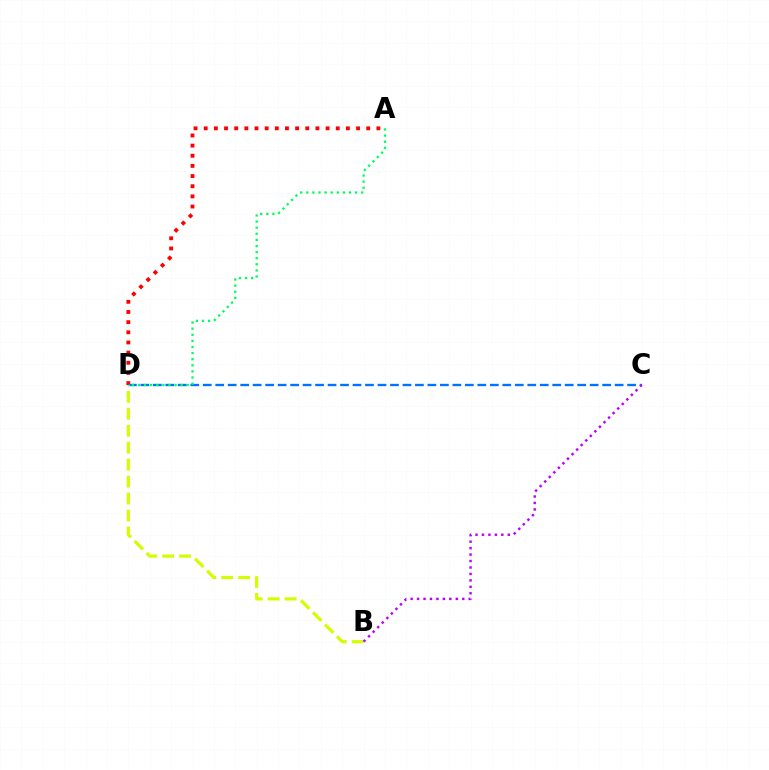{('A', 'D'): [{'color': '#ff0000', 'line_style': 'dotted', 'thickness': 2.76}, {'color': '#00ff5c', 'line_style': 'dotted', 'thickness': 1.66}], ('C', 'D'): [{'color': '#0074ff', 'line_style': 'dashed', 'thickness': 1.7}], ('B', 'D'): [{'color': '#d1ff00', 'line_style': 'dashed', 'thickness': 2.3}], ('B', 'C'): [{'color': '#b900ff', 'line_style': 'dotted', 'thickness': 1.75}]}